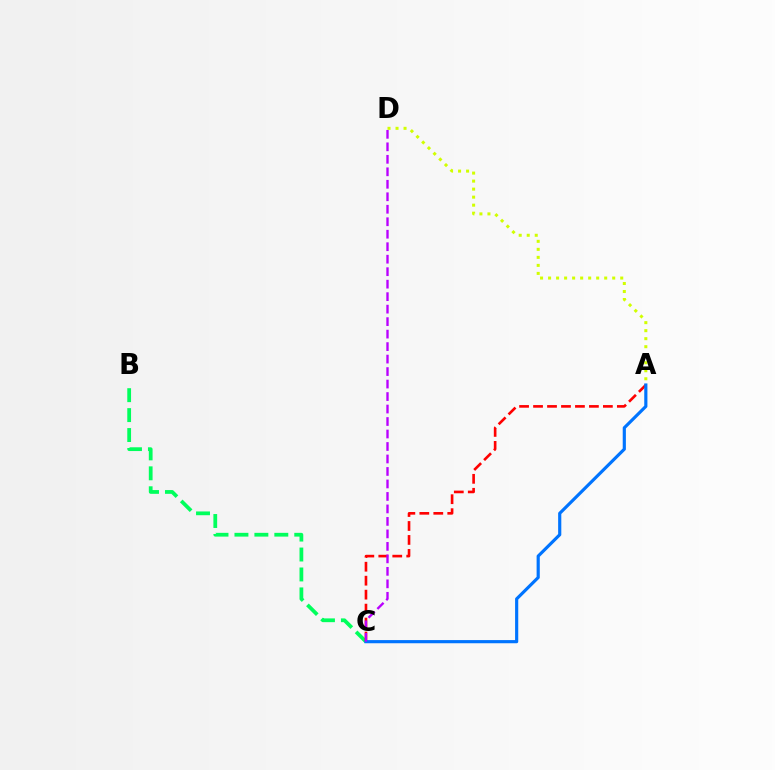{('B', 'C'): [{'color': '#00ff5c', 'line_style': 'dashed', 'thickness': 2.71}], ('A', 'C'): [{'color': '#ff0000', 'line_style': 'dashed', 'thickness': 1.9}, {'color': '#0074ff', 'line_style': 'solid', 'thickness': 2.28}], ('C', 'D'): [{'color': '#b900ff', 'line_style': 'dashed', 'thickness': 1.7}], ('A', 'D'): [{'color': '#d1ff00', 'line_style': 'dotted', 'thickness': 2.18}]}